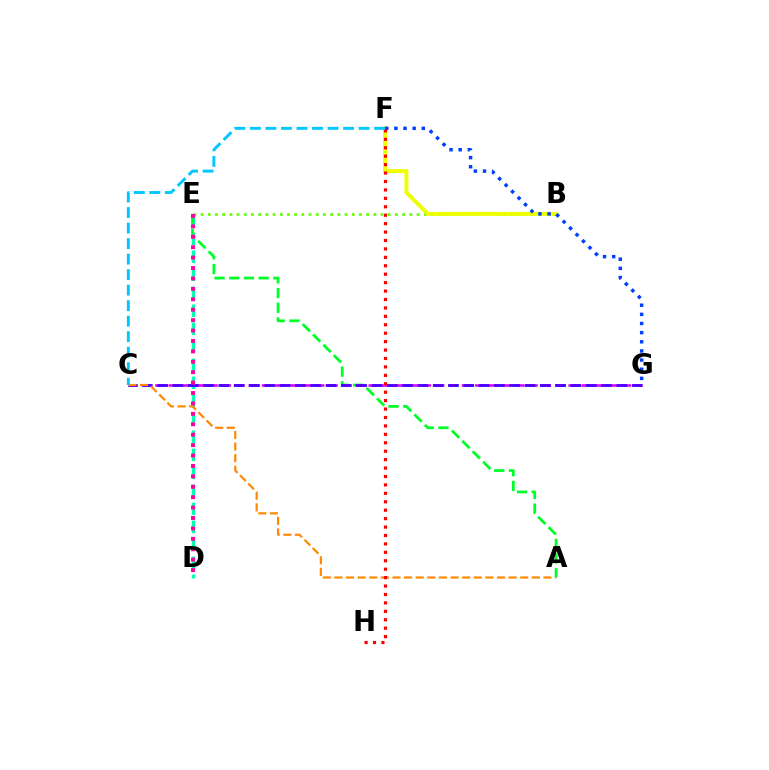{('B', 'E'): [{'color': '#66ff00', 'line_style': 'dotted', 'thickness': 1.96}], ('D', 'E'): [{'color': '#00ffaf', 'line_style': 'dashed', 'thickness': 2.45}, {'color': '#ff00a0', 'line_style': 'dotted', 'thickness': 2.83}], ('A', 'E'): [{'color': '#00ff27', 'line_style': 'dashed', 'thickness': 2.0}], ('C', 'G'): [{'color': '#d600ff', 'line_style': 'dashed', 'thickness': 1.81}, {'color': '#4f00ff', 'line_style': 'dashed', 'thickness': 2.08}], ('A', 'C'): [{'color': '#ff8800', 'line_style': 'dashed', 'thickness': 1.58}], ('B', 'F'): [{'color': '#eeff00', 'line_style': 'solid', 'thickness': 2.83}], ('F', 'G'): [{'color': '#003fff', 'line_style': 'dotted', 'thickness': 2.48}], ('F', 'H'): [{'color': '#ff0000', 'line_style': 'dotted', 'thickness': 2.29}], ('C', 'F'): [{'color': '#00c7ff', 'line_style': 'dashed', 'thickness': 2.11}]}